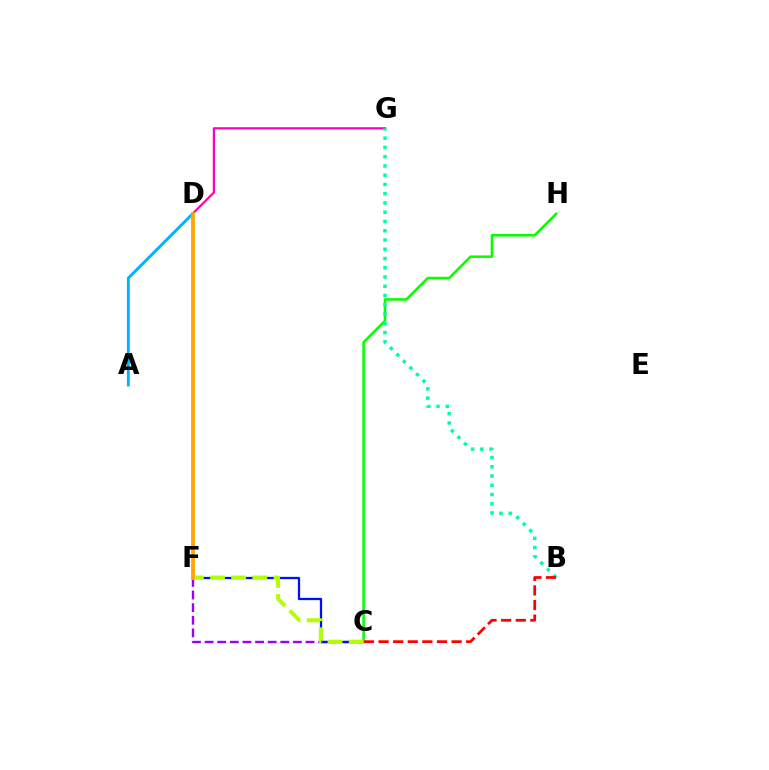{('C', 'F'): [{'color': '#9b00ff', 'line_style': 'dashed', 'thickness': 1.71}, {'color': '#0010ff', 'line_style': 'solid', 'thickness': 1.64}, {'color': '#b3ff00', 'line_style': 'dashed', 'thickness': 2.87}], ('A', 'D'): [{'color': '#00b5ff', 'line_style': 'solid', 'thickness': 2.1}], ('C', 'H'): [{'color': '#08ff00', 'line_style': 'solid', 'thickness': 1.84}], ('D', 'G'): [{'color': '#ff00bd', 'line_style': 'solid', 'thickness': 1.61}], ('B', 'G'): [{'color': '#00ff9d', 'line_style': 'dotted', 'thickness': 2.51}], ('B', 'C'): [{'color': '#ff0000', 'line_style': 'dashed', 'thickness': 1.98}], ('D', 'F'): [{'color': '#ffa500', 'line_style': 'solid', 'thickness': 2.72}]}